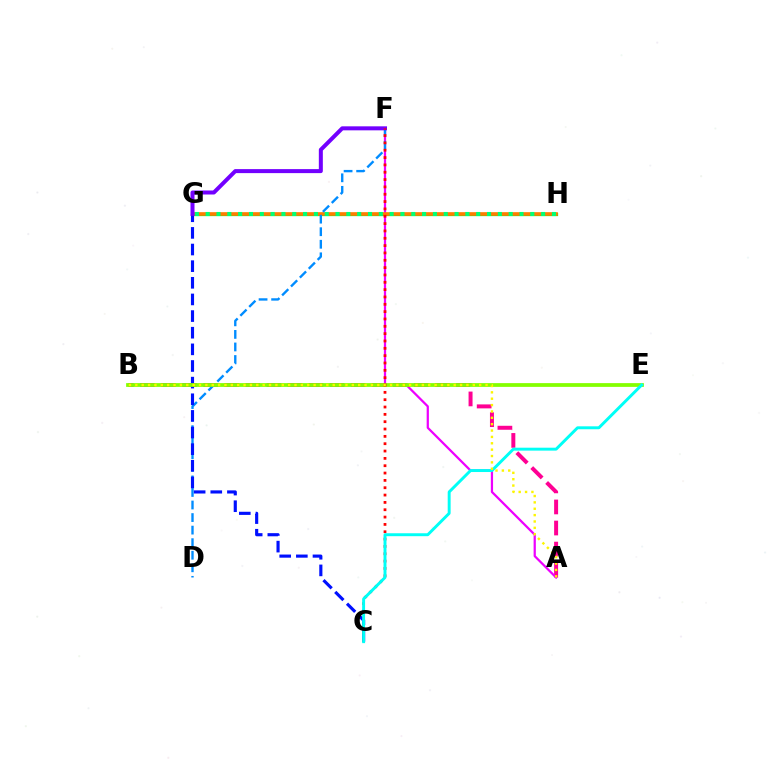{('G', 'H'): [{'color': '#08ff00', 'line_style': 'solid', 'thickness': 2.34}, {'color': '#ff7c00', 'line_style': 'solid', 'thickness': 2.6}, {'color': '#00ff74', 'line_style': 'dotted', 'thickness': 2.94}], ('A', 'B'): [{'color': '#ff0094', 'line_style': 'dashed', 'thickness': 2.86}, {'color': '#fcf500', 'line_style': 'dotted', 'thickness': 1.73}], ('A', 'F'): [{'color': '#ee00ff', 'line_style': 'solid', 'thickness': 1.61}], ('D', 'F'): [{'color': '#008cff', 'line_style': 'dashed', 'thickness': 1.71}], ('C', 'G'): [{'color': '#0010ff', 'line_style': 'dashed', 'thickness': 2.26}], ('B', 'E'): [{'color': '#84ff00', 'line_style': 'solid', 'thickness': 2.7}], ('F', 'G'): [{'color': '#7200ff', 'line_style': 'solid', 'thickness': 2.89}], ('C', 'F'): [{'color': '#ff0000', 'line_style': 'dotted', 'thickness': 1.99}], ('C', 'E'): [{'color': '#00fff6', 'line_style': 'solid', 'thickness': 2.11}]}